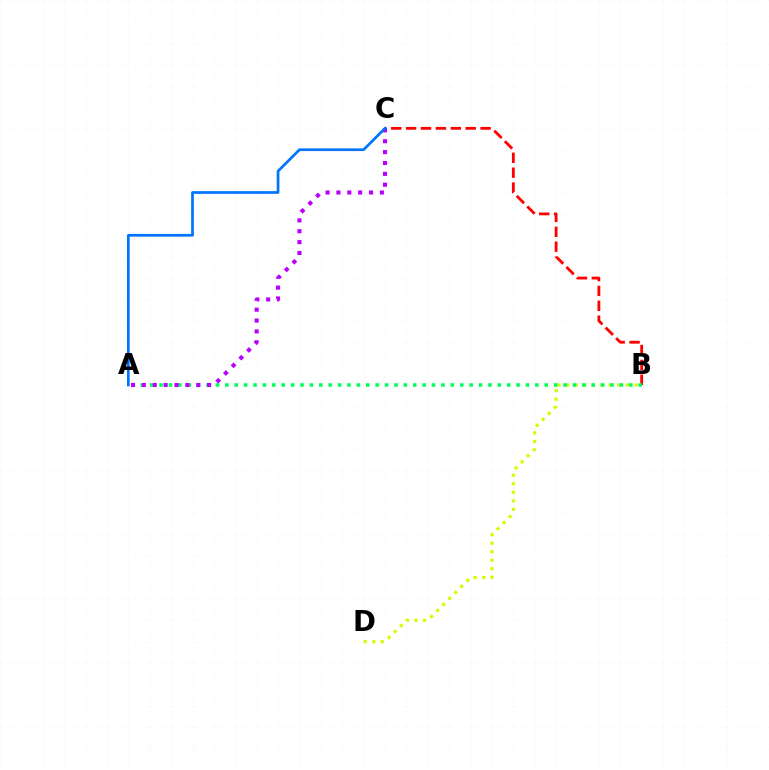{('B', 'D'): [{'color': '#d1ff00', 'line_style': 'dotted', 'thickness': 2.32}], ('B', 'C'): [{'color': '#ff0000', 'line_style': 'dashed', 'thickness': 2.02}], ('A', 'B'): [{'color': '#00ff5c', 'line_style': 'dotted', 'thickness': 2.55}], ('A', 'C'): [{'color': '#b900ff', 'line_style': 'dotted', 'thickness': 2.95}, {'color': '#0074ff', 'line_style': 'solid', 'thickness': 1.95}]}